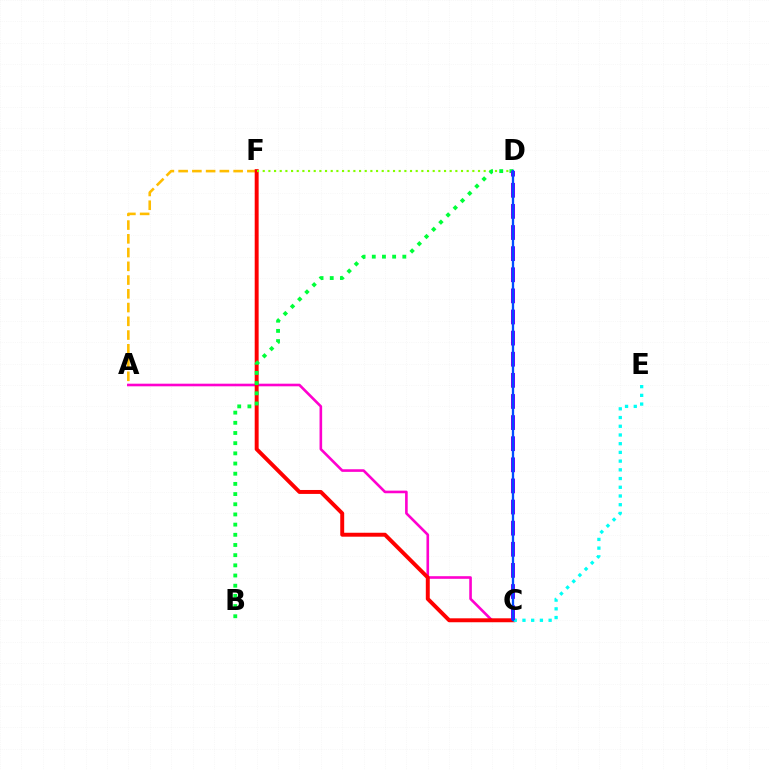{('A', 'F'): [{'color': '#ffbd00', 'line_style': 'dashed', 'thickness': 1.87}], ('A', 'C'): [{'color': '#ff00cf', 'line_style': 'solid', 'thickness': 1.89}], ('C', 'F'): [{'color': '#ff0000', 'line_style': 'solid', 'thickness': 2.84}], ('D', 'F'): [{'color': '#84ff00', 'line_style': 'dotted', 'thickness': 1.54}], ('C', 'E'): [{'color': '#00fff6', 'line_style': 'dotted', 'thickness': 2.37}], ('B', 'D'): [{'color': '#00ff39', 'line_style': 'dotted', 'thickness': 2.77}], ('C', 'D'): [{'color': '#7200ff', 'line_style': 'dashed', 'thickness': 2.87}, {'color': '#004bff', 'line_style': 'solid', 'thickness': 1.66}]}